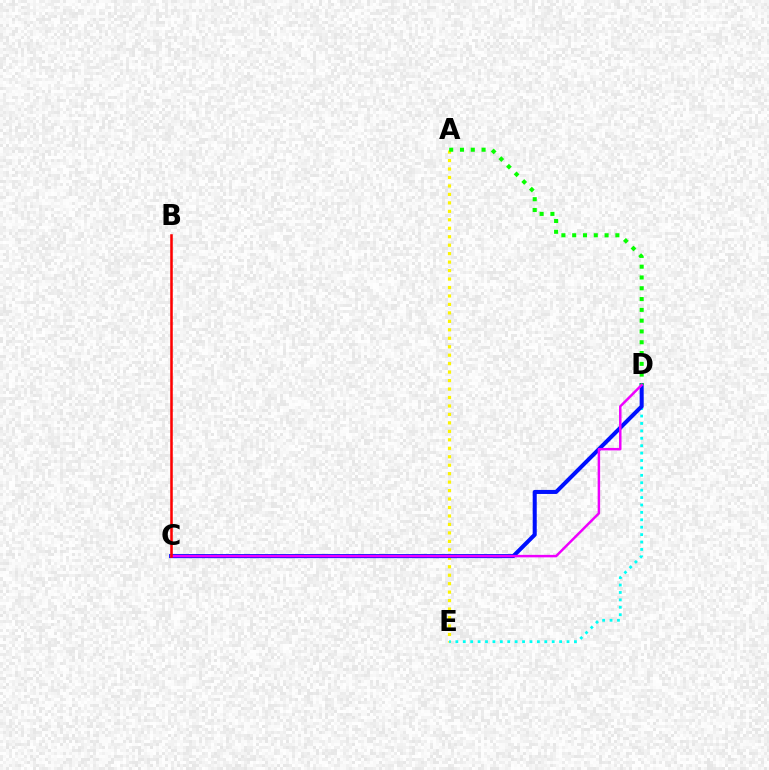{('A', 'E'): [{'color': '#fcf500', 'line_style': 'dotted', 'thickness': 2.3}], ('D', 'E'): [{'color': '#00fff6', 'line_style': 'dotted', 'thickness': 2.01}], ('C', 'D'): [{'color': '#0010ff', 'line_style': 'solid', 'thickness': 2.91}, {'color': '#ee00ff', 'line_style': 'solid', 'thickness': 1.78}], ('A', 'D'): [{'color': '#08ff00', 'line_style': 'dotted', 'thickness': 2.93}], ('B', 'C'): [{'color': '#ff0000', 'line_style': 'solid', 'thickness': 1.83}]}